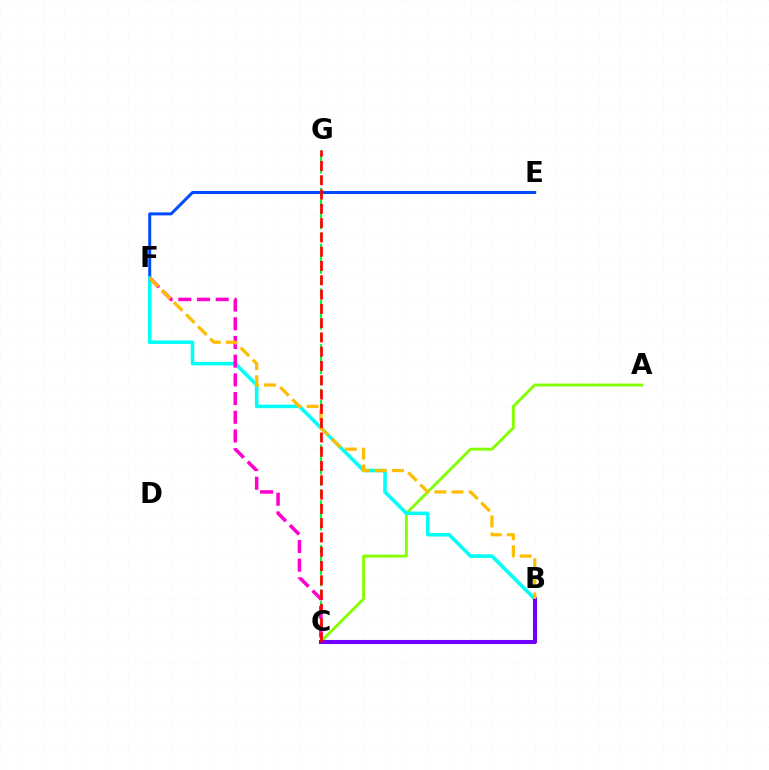{('E', 'F'): [{'color': '#004bff', 'line_style': 'solid', 'thickness': 2.16}], ('A', 'C'): [{'color': '#84ff00', 'line_style': 'solid', 'thickness': 2.07}], ('B', 'F'): [{'color': '#00fff6', 'line_style': 'solid', 'thickness': 2.56}, {'color': '#ffbd00', 'line_style': 'dashed', 'thickness': 2.33}], ('C', 'G'): [{'color': '#00ff39', 'line_style': 'dashed', 'thickness': 1.52}, {'color': '#ff0000', 'line_style': 'dashed', 'thickness': 1.94}], ('B', 'C'): [{'color': '#7200ff', 'line_style': 'solid', 'thickness': 2.93}], ('C', 'F'): [{'color': '#ff00cf', 'line_style': 'dashed', 'thickness': 2.54}]}